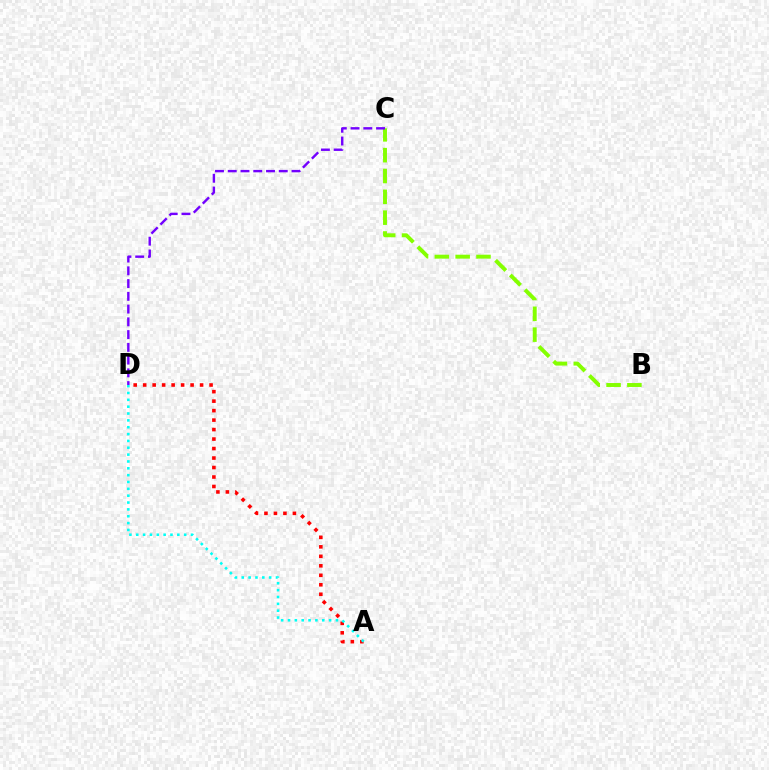{('A', 'D'): [{'color': '#ff0000', 'line_style': 'dotted', 'thickness': 2.58}, {'color': '#00fff6', 'line_style': 'dotted', 'thickness': 1.86}], ('B', 'C'): [{'color': '#84ff00', 'line_style': 'dashed', 'thickness': 2.83}], ('C', 'D'): [{'color': '#7200ff', 'line_style': 'dashed', 'thickness': 1.73}]}